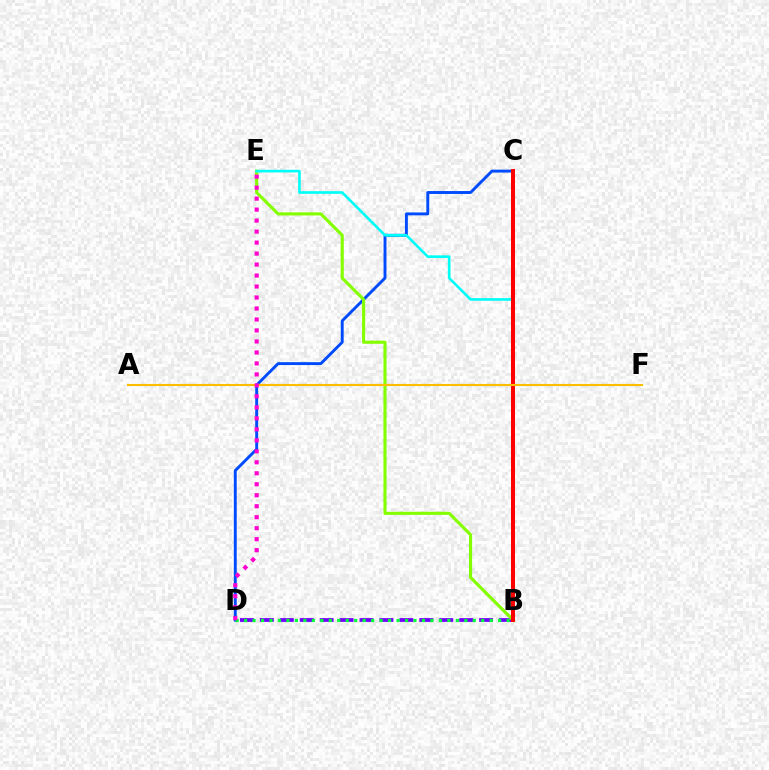{('B', 'D'): [{'color': '#7200ff', 'line_style': 'dashed', 'thickness': 2.71}, {'color': '#00ff39', 'line_style': 'dotted', 'thickness': 2.3}], ('C', 'D'): [{'color': '#004bff', 'line_style': 'solid', 'thickness': 2.09}], ('B', 'E'): [{'color': '#84ff00', 'line_style': 'solid', 'thickness': 2.25}, {'color': '#00fff6', 'line_style': 'solid', 'thickness': 1.92}], ('B', 'C'): [{'color': '#ff0000', 'line_style': 'solid', 'thickness': 2.9}], ('A', 'F'): [{'color': '#ffbd00', 'line_style': 'solid', 'thickness': 1.53}], ('D', 'E'): [{'color': '#ff00cf', 'line_style': 'dotted', 'thickness': 2.98}]}